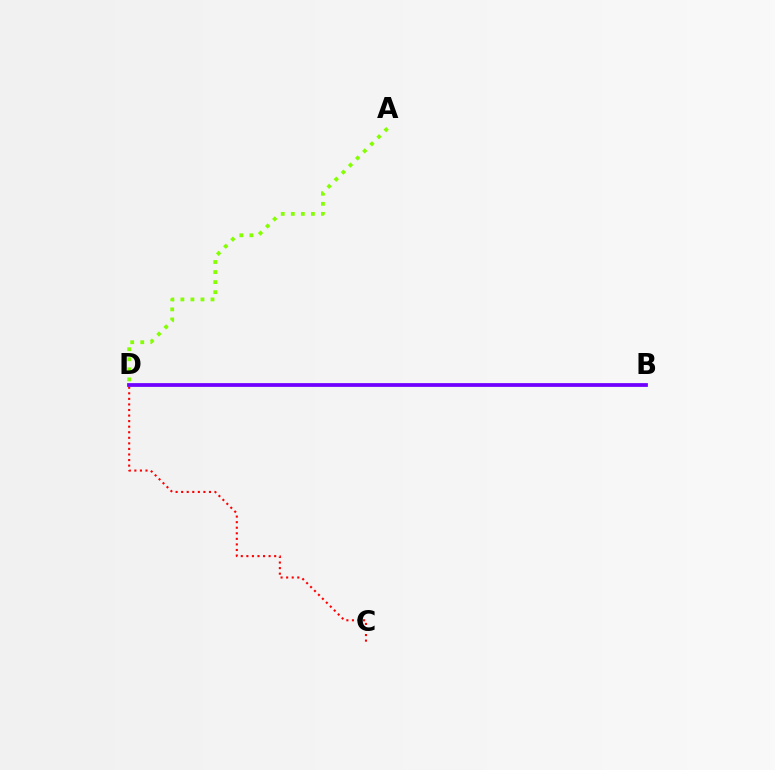{('B', 'D'): [{'color': '#00fff6', 'line_style': 'solid', 'thickness': 1.69}, {'color': '#7200ff', 'line_style': 'solid', 'thickness': 2.7}], ('A', 'D'): [{'color': '#84ff00', 'line_style': 'dotted', 'thickness': 2.73}], ('C', 'D'): [{'color': '#ff0000', 'line_style': 'dotted', 'thickness': 1.51}]}